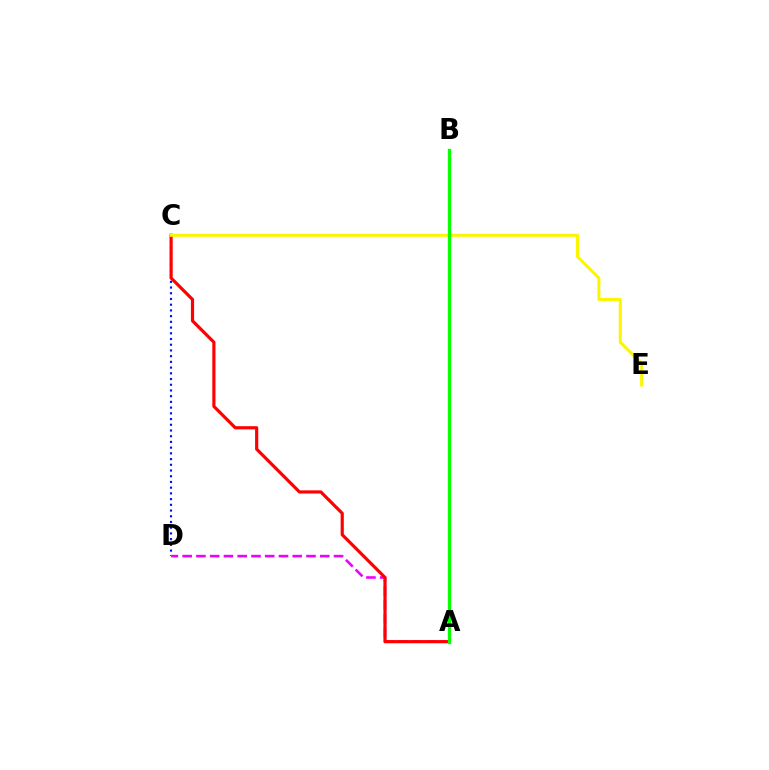{('C', 'D'): [{'color': '#0010ff', 'line_style': 'dotted', 'thickness': 1.55}], ('A', 'D'): [{'color': '#ee00ff', 'line_style': 'dashed', 'thickness': 1.87}], ('A', 'C'): [{'color': '#ff0000', 'line_style': 'solid', 'thickness': 2.28}], ('C', 'E'): [{'color': '#fcf500', 'line_style': 'solid', 'thickness': 2.18}], ('A', 'B'): [{'color': '#00fff6', 'line_style': 'solid', 'thickness': 2.18}, {'color': '#08ff00', 'line_style': 'solid', 'thickness': 2.37}]}